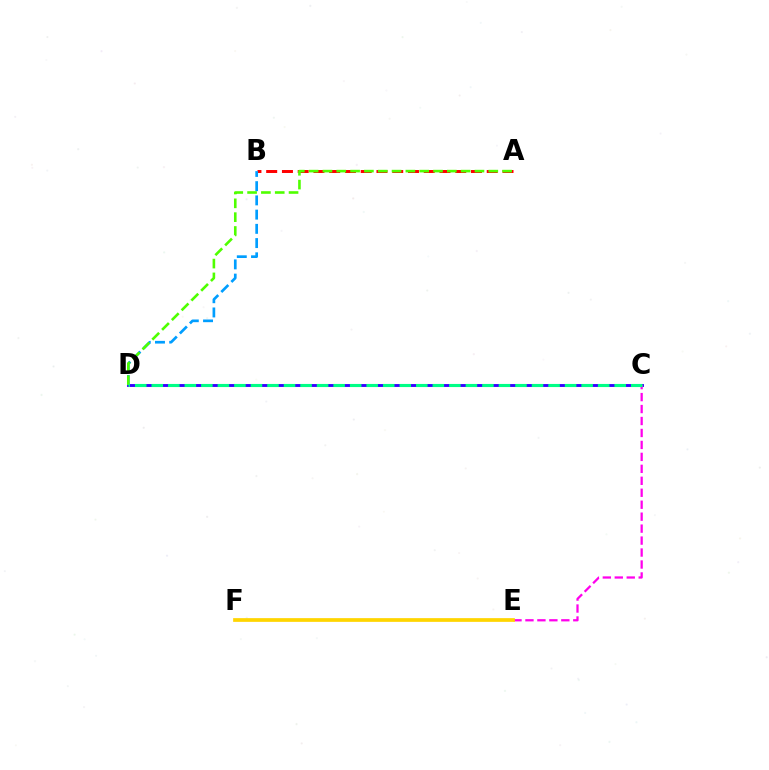{('C', 'D'): [{'color': '#3700ff', 'line_style': 'solid', 'thickness': 2.08}, {'color': '#00ff86', 'line_style': 'dashed', 'thickness': 2.25}], ('A', 'B'): [{'color': '#ff0000', 'line_style': 'dashed', 'thickness': 2.14}], ('C', 'E'): [{'color': '#ff00ed', 'line_style': 'dashed', 'thickness': 1.62}], ('B', 'D'): [{'color': '#009eff', 'line_style': 'dashed', 'thickness': 1.93}], ('A', 'D'): [{'color': '#4fff00', 'line_style': 'dashed', 'thickness': 1.88}], ('E', 'F'): [{'color': '#ffd500', 'line_style': 'solid', 'thickness': 2.68}]}